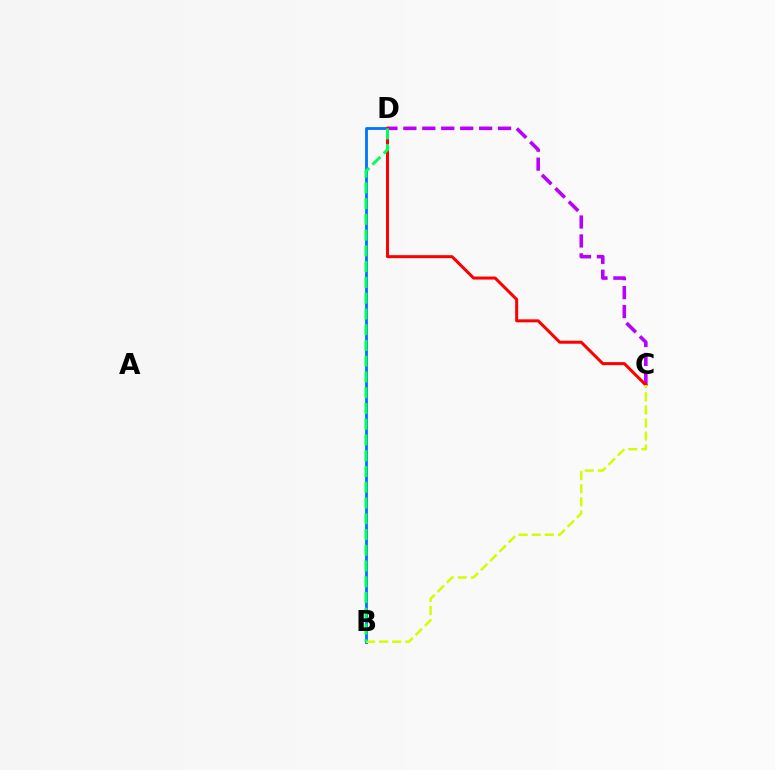{('B', 'D'): [{'color': '#0074ff', 'line_style': 'solid', 'thickness': 2.03}, {'color': '#00ff5c', 'line_style': 'dashed', 'thickness': 2.14}], ('C', 'D'): [{'color': '#b900ff', 'line_style': 'dashed', 'thickness': 2.57}, {'color': '#ff0000', 'line_style': 'solid', 'thickness': 2.17}], ('B', 'C'): [{'color': '#d1ff00', 'line_style': 'dashed', 'thickness': 1.78}]}